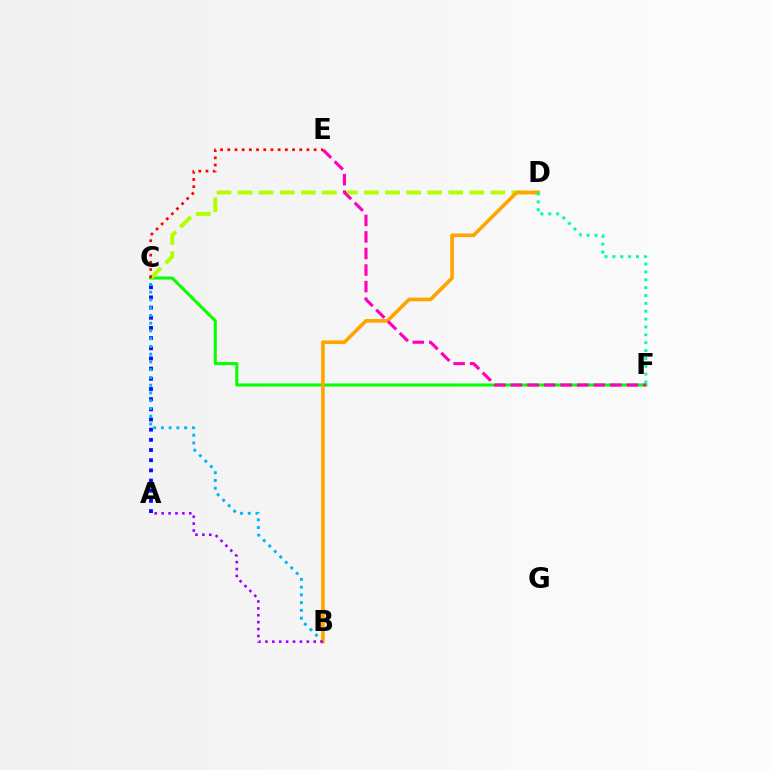{('A', 'C'): [{'color': '#0010ff', 'line_style': 'dotted', 'thickness': 2.76}], ('C', 'F'): [{'color': '#08ff00', 'line_style': 'solid', 'thickness': 2.2}], ('B', 'C'): [{'color': '#00b5ff', 'line_style': 'dotted', 'thickness': 2.11}], ('C', 'D'): [{'color': '#b3ff00', 'line_style': 'dashed', 'thickness': 2.86}], ('B', 'D'): [{'color': '#ffa500', 'line_style': 'solid', 'thickness': 2.64}], ('D', 'F'): [{'color': '#00ff9d', 'line_style': 'dotted', 'thickness': 2.14}], ('E', 'F'): [{'color': '#ff00bd', 'line_style': 'dashed', 'thickness': 2.25}], ('A', 'B'): [{'color': '#9b00ff', 'line_style': 'dotted', 'thickness': 1.87}], ('C', 'E'): [{'color': '#ff0000', 'line_style': 'dotted', 'thickness': 1.96}]}